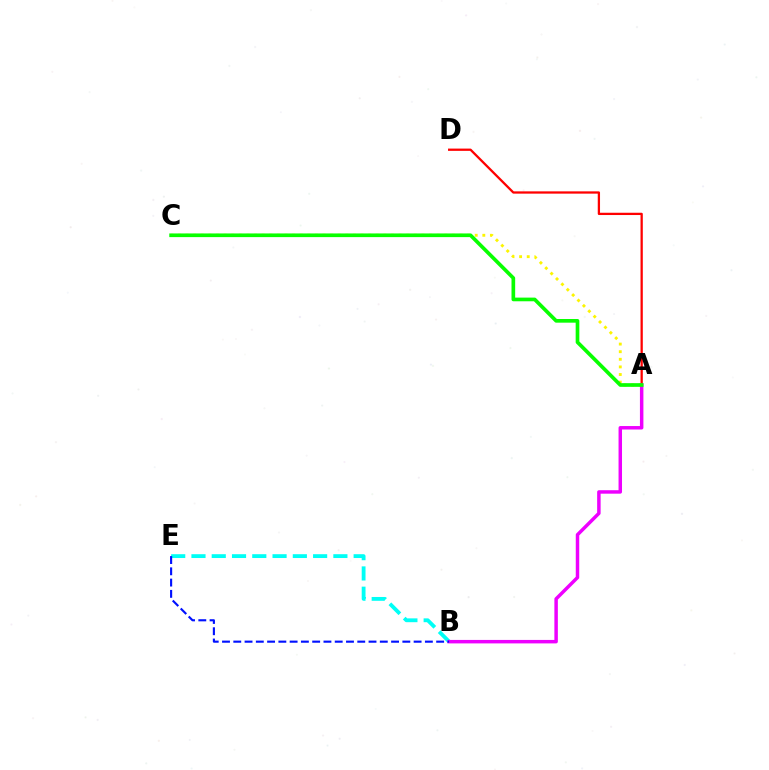{('A', 'C'): [{'color': '#fcf500', 'line_style': 'dotted', 'thickness': 2.07}, {'color': '#08ff00', 'line_style': 'solid', 'thickness': 2.64}], ('A', 'D'): [{'color': '#ff0000', 'line_style': 'solid', 'thickness': 1.64}], ('B', 'E'): [{'color': '#00fff6', 'line_style': 'dashed', 'thickness': 2.75}, {'color': '#0010ff', 'line_style': 'dashed', 'thickness': 1.53}], ('A', 'B'): [{'color': '#ee00ff', 'line_style': 'solid', 'thickness': 2.5}]}